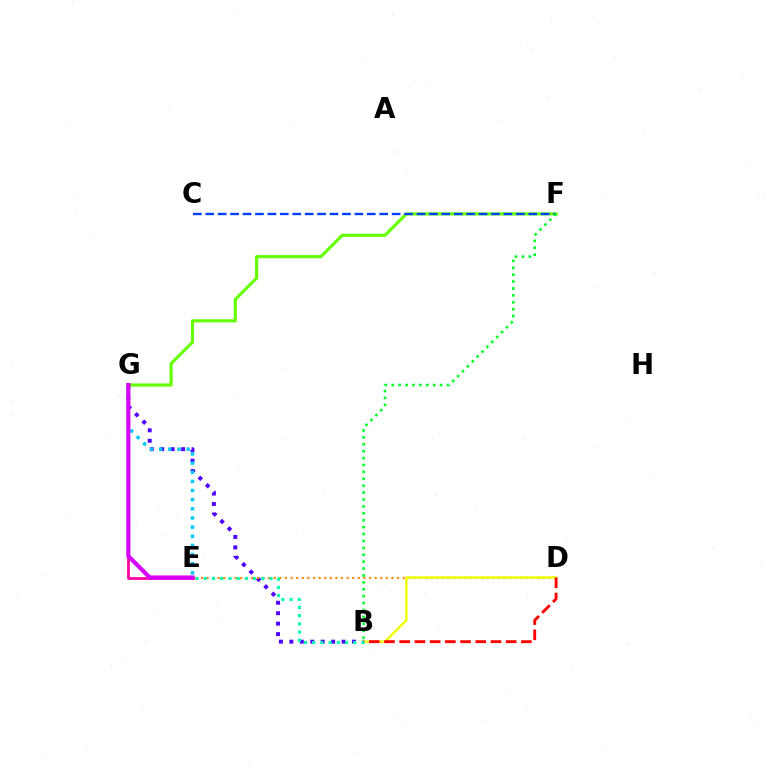{('B', 'G'): [{'color': '#4f00ff', 'line_style': 'dotted', 'thickness': 2.84}], ('F', 'G'): [{'color': '#66ff00', 'line_style': 'solid', 'thickness': 2.27}], ('E', 'G'): [{'color': '#ff00a0', 'line_style': 'solid', 'thickness': 1.98}, {'color': '#00c7ff', 'line_style': 'dotted', 'thickness': 2.48}, {'color': '#d600ff', 'line_style': 'solid', 'thickness': 2.98}], ('C', 'F'): [{'color': '#003fff', 'line_style': 'dashed', 'thickness': 1.69}], ('D', 'E'): [{'color': '#ff8800', 'line_style': 'dotted', 'thickness': 1.52}], ('B', 'D'): [{'color': '#eeff00', 'line_style': 'solid', 'thickness': 1.75}, {'color': '#ff0000', 'line_style': 'dashed', 'thickness': 2.07}], ('B', 'F'): [{'color': '#00ff27', 'line_style': 'dotted', 'thickness': 1.88}], ('B', 'E'): [{'color': '#00ffaf', 'line_style': 'dotted', 'thickness': 2.23}]}